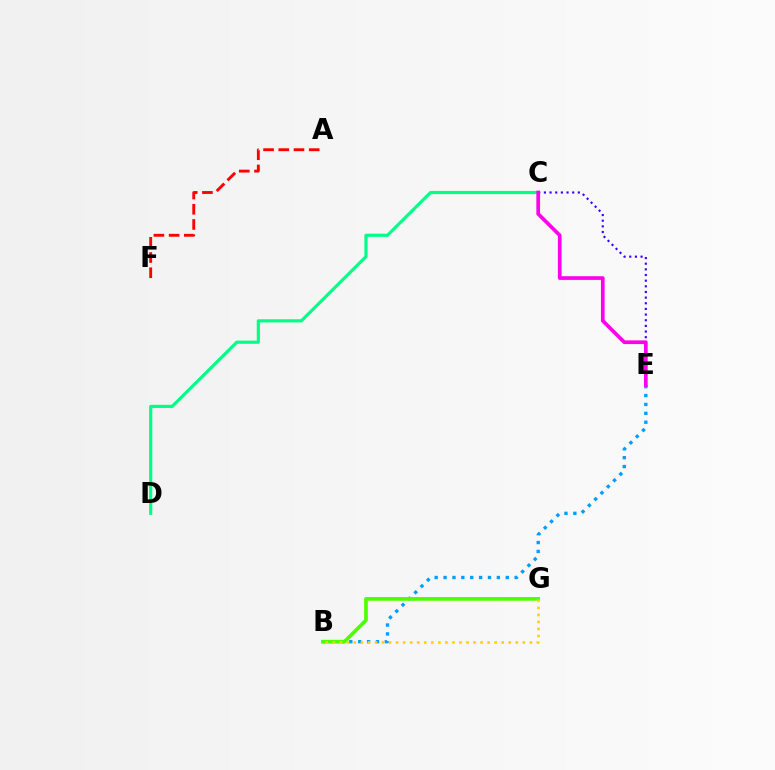{('C', 'E'): [{'color': '#3700ff', 'line_style': 'dotted', 'thickness': 1.54}, {'color': '#ff00ed', 'line_style': 'solid', 'thickness': 2.66}], ('A', 'F'): [{'color': '#ff0000', 'line_style': 'dashed', 'thickness': 2.07}], ('B', 'E'): [{'color': '#009eff', 'line_style': 'dotted', 'thickness': 2.41}], ('B', 'G'): [{'color': '#4fff00', 'line_style': 'solid', 'thickness': 2.66}, {'color': '#ffd500', 'line_style': 'dotted', 'thickness': 1.91}], ('C', 'D'): [{'color': '#00ff86', 'line_style': 'solid', 'thickness': 2.28}]}